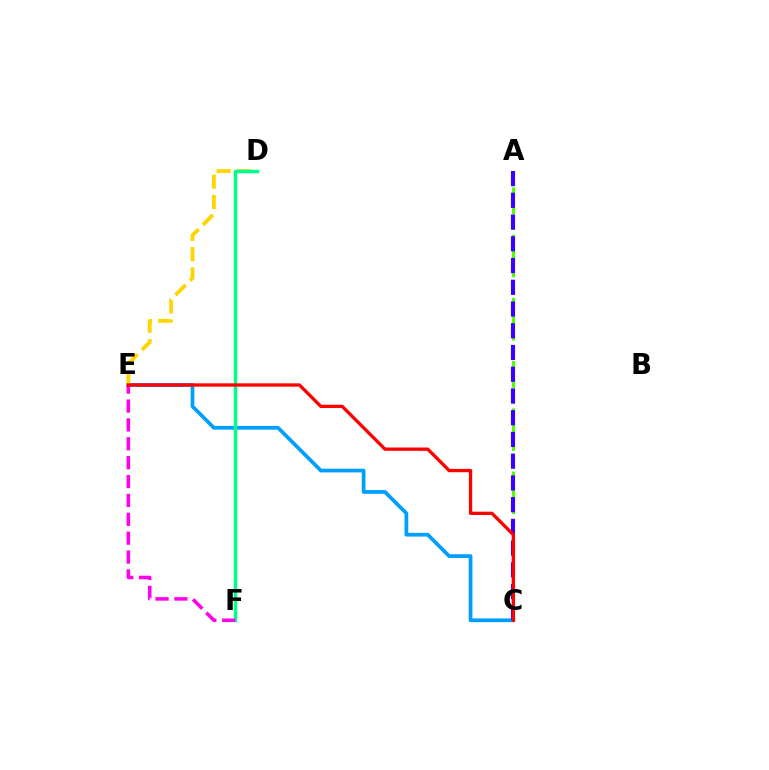{('A', 'C'): [{'color': '#4fff00', 'line_style': 'dashed', 'thickness': 2.15}, {'color': '#3700ff', 'line_style': 'dashed', 'thickness': 2.95}], ('C', 'E'): [{'color': '#009eff', 'line_style': 'solid', 'thickness': 2.68}, {'color': '#ff0000', 'line_style': 'solid', 'thickness': 2.39}], ('D', 'E'): [{'color': '#ffd500', 'line_style': 'dashed', 'thickness': 2.76}], ('D', 'F'): [{'color': '#00ff86', 'line_style': 'solid', 'thickness': 2.49}], ('E', 'F'): [{'color': '#ff00ed', 'line_style': 'dashed', 'thickness': 2.56}]}